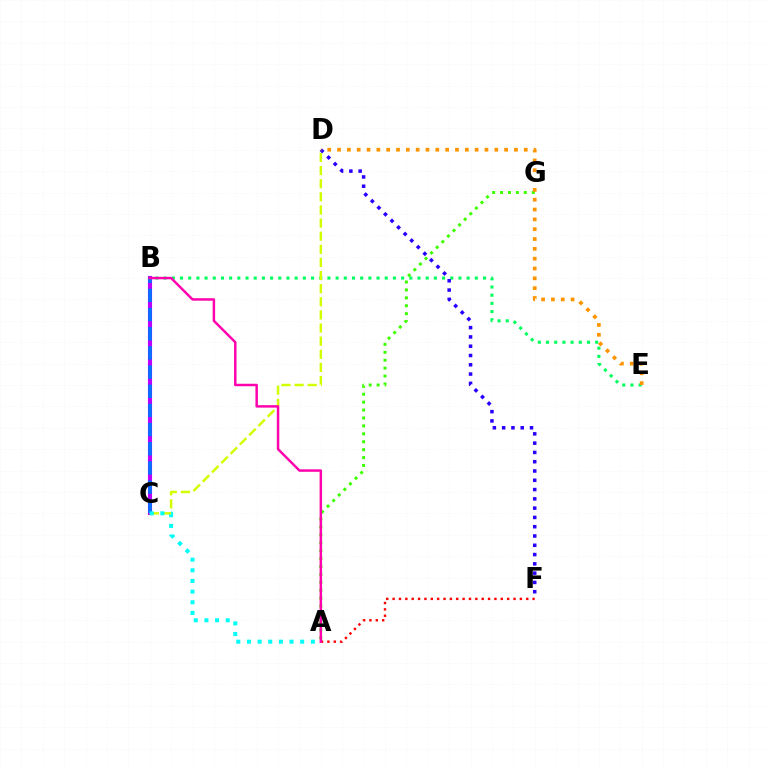{('A', 'F'): [{'color': '#ff0000', 'line_style': 'dotted', 'thickness': 1.73}], ('B', 'C'): [{'color': '#b900ff', 'line_style': 'solid', 'thickness': 2.96}, {'color': '#0074ff', 'line_style': 'dashed', 'thickness': 2.6}], ('B', 'E'): [{'color': '#00ff5c', 'line_style': 'dotted', 'thickness': 2.23}], ('C', 'D'): [{'color': '#d1ff00', 'line_style': 'dashed', 'thickness': 1.78}], ('D', 'F'): [{'color': '#2500ff', 'line_style': 'dotted', 'thickness': 2.52}], ('A', 'G'): [{'color': '#3dff00', 'line_style': 'dotted', 'thickness': 2.15}], ('D', 'E'): [{'color': '#ff9400', 'line_style': 'dotted', 'thickness': 2.67}], ('A', 'C'): [{'color': '#00fff6', 'line_style': 'dotted', 'thickness': 2.89}], ('A', 'B'): [{'color': '#ff00ac', 'line_style': 'solid', 'thickness': 1.78}]}